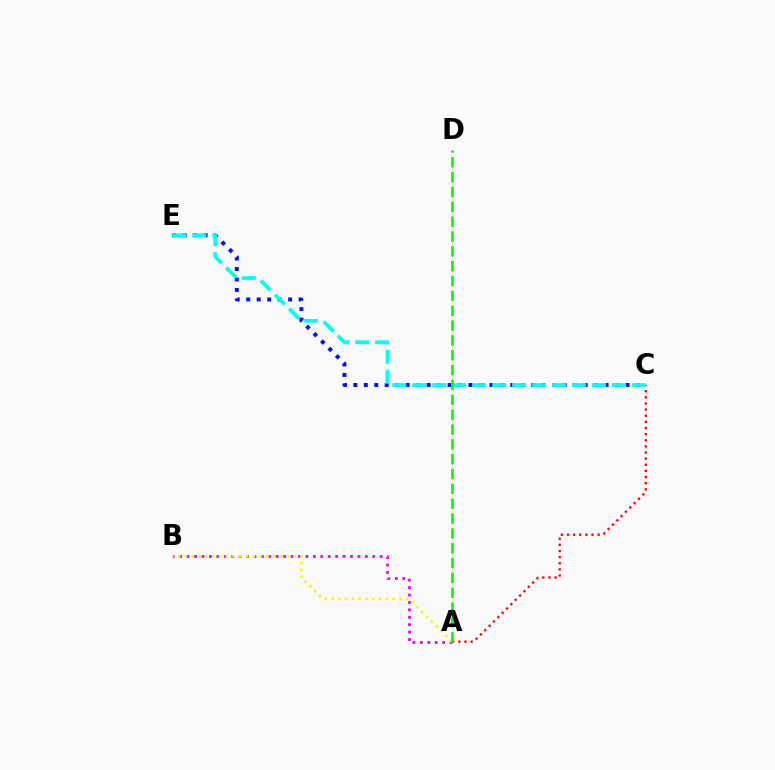{('C', 'E'): [{'color': '#0010ff', 'line_style': 'dotted', 'thickness': 2.84}, {'color': '#00fff6', 'line_style': 'dashed', 'thickness': 2.71}], ('A', 'C'): [{'color': '#ff0000', 'line_style': 'dotted', 'thickness': 1.67}], ('A', 'B'): [{'color': '#ee00ff', 'line_style': 'dotted', 'thickness': 2.02}, {'color': '#fcf500', 'line_style': 'dotted', 'thickness': 1.85}], ('A', 'D'): [{'color': '#08ff00', 'line_style': 'dashed', 'thickness': 2.02}]}